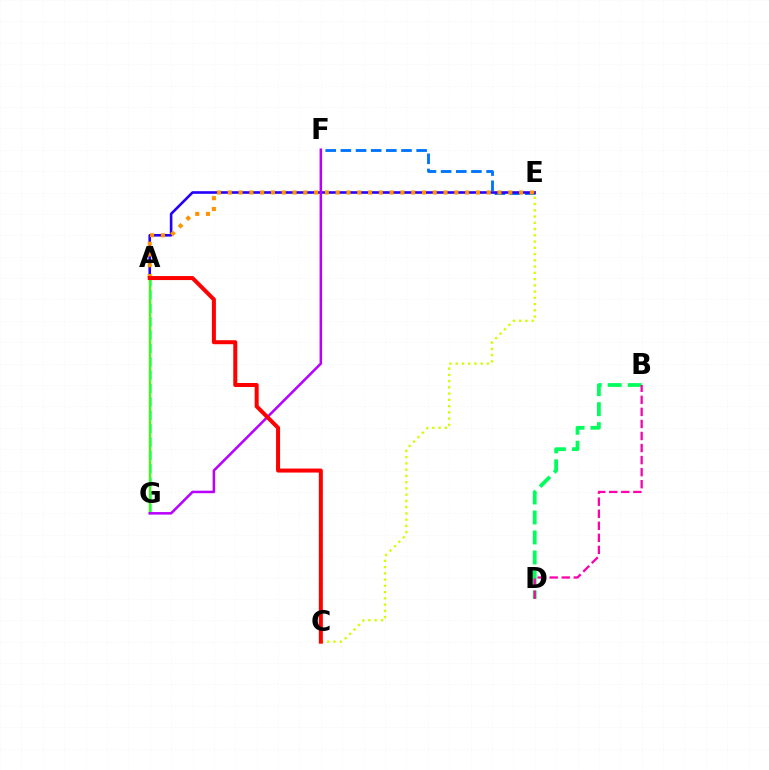{('A', 'G'): [{'color': '#00fff6', 'line_style': 'dashed', 'thickness': 1.82}, {'color': '#3dff00', 'line_style': 'solid', 'thickness': 1.67}], ('B', 'D'): [{'color': '#00ff5c', 'line_style': 'dashed', 'thickness': 2.72}, {'color': '#ff00ac', 'line_style': 'dashed', 'thickness': 1.64}], ('E', 'F'): [{'color': '#0074ff', 'line_style': 'dashed', 'thickness': 2.06}], ('A', 'E'): [{'color': '#2500ff', 'line_style': 'solid', 'thickness': 1.88}, {'color': '#ff9400', 'line_style': 'dotted', 'thickness': 2.93}], ('C', 'E'): [{'color': '#d1ff00', 'line_style': 'dotted', 'thickness': 1.7}], ('F', 'G'): [{'color': '#b900ff', 'line_style': 'solid', 'thickness': 1.82}], ('A', 'C'): [{'color': '#ff0000', 'line_style': 'solid', 'thickness': 2.88}]}